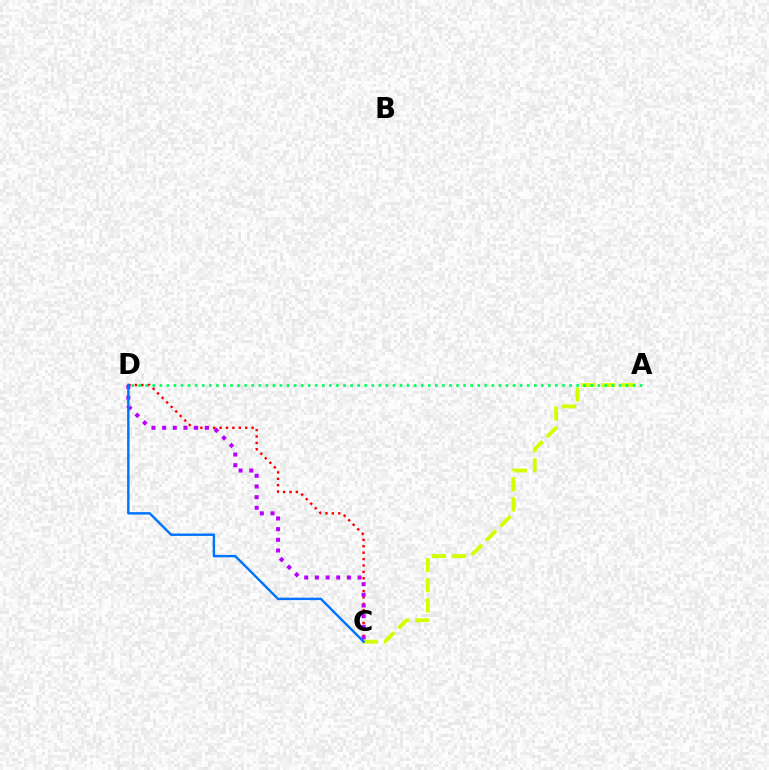{('C', 'D'): [{'color': '#ff0000', 'line_style': 'dotted', 'thickness': 1.74}, {'color': '#b900ff', 'line_style': 'dotted', 'thickness': 2.9}, {'color': '#0074ff', 'line_style': 'solid', 'thickness': 1.74}], ('A', 'C'): [{'color': '#d1ff00', 'line_style': 'dashed', 'thickness': 2.74}], ('A', 'D'): [{'color': '#00ff5c', 'line_style': 'dotted', 'thickness': 1.92}]}